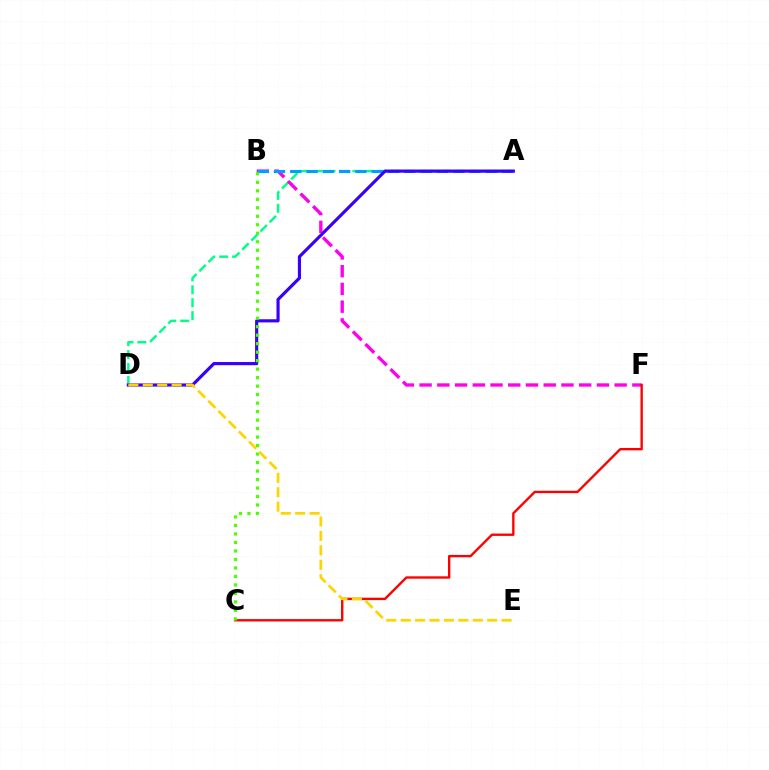{('A', 'D'): [{'color': '#00ff86', 'line_style': 'dashed', 'thickness': 1.76}, {'color': '#3700ff', 'line_style': 'solid', 'thickness': 2.27}], ('B', 'F'): [{'color': '#ff00ed', 'line_style': 'dashed', 'thickness': 2.41}], ('A', 'B'): [{'color': '#009eff', 'line_style': 'dashed', 'thickness': 2.21}], ('C', 'F'): [{'color': '#ff0000', 'line_style': 'solid', 'thickness': 1.7}], ('B', 'C'): [{'color': '#4fff00', 'line_style': 'dotted', 'thickness': 2.31}], ('D', 'E'): [{'color': '#ffd500', 'line_style': 'dashed', 'thickness': 1.96}]}